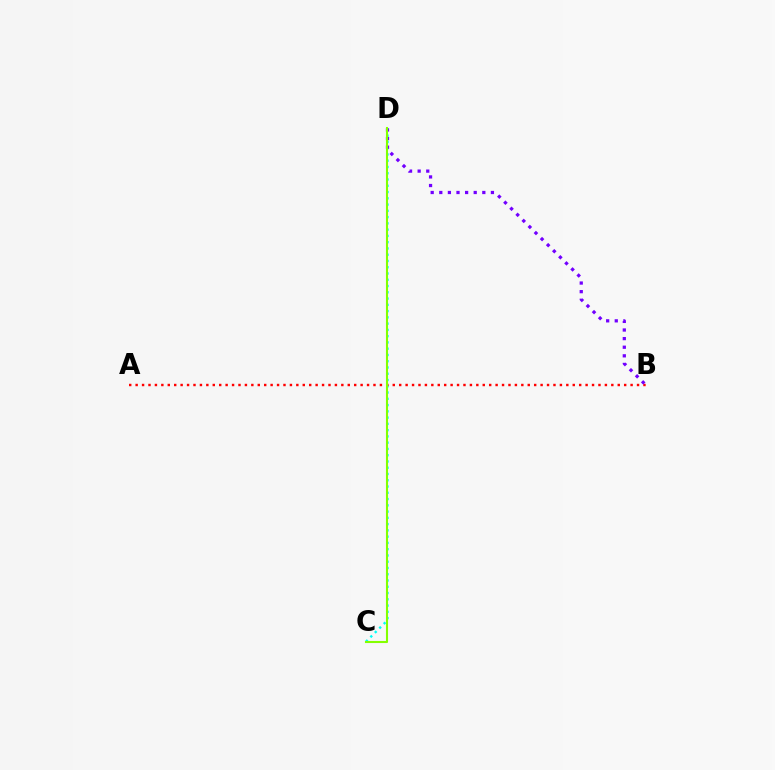{('C', 'D'): [{'color': '#00fff6', 'line_style': 'dotted', 'thickness': 1.7}, {'color': '#84ff00', 'line_style': 'solid', 'thickness': 1.5}], ('A', 'B'): [{'color': '#ff0000', 'line_style': 'dotted', 'thickness': 1.75}], ('B', 'D'): [{'color': '#7200ff', 'line_style': 'dotted', 'thickness': 2.34}]}